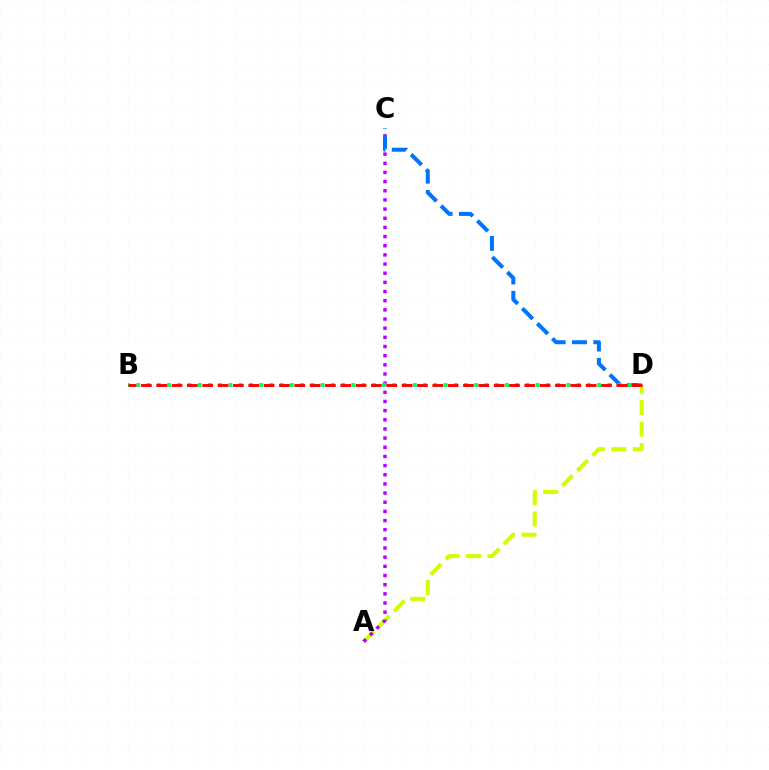{('A', 'D'): [{'color': '#d1ff00', 'line_style': 'dashed', 'thickness': 2.92}], ('A', 'C'): [{'color': '#b900ff', 'line_style': 'dotted', 'thickness': 2.49}], ('C', 'D'): [{'color': '#0074ff', 'line_style': 'dashed', 'thickness': 2.89}], ('B', 'D'): [{'color': '#00ff5c', 'line_style': 'dotted', 'thickness': 2.78}, {'color': '#ff0000', 'line_style': 'dashed', 'thickness': 2.08}]}